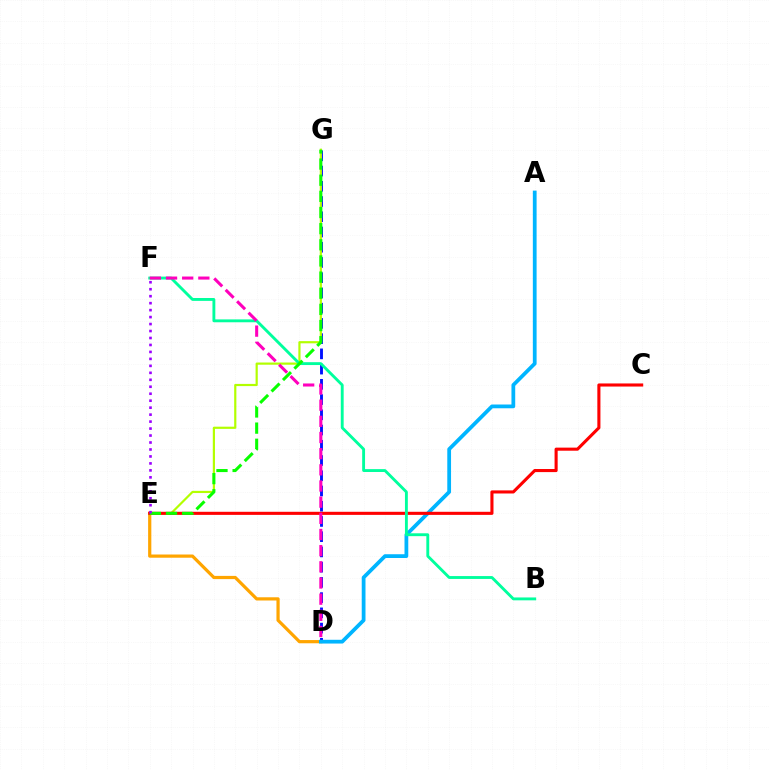{('D', 'E'): [{'color': '#ffa500', 'line_style': 'solid', 'thickness': 2.31}], ('D', 'G'): [{'color': '#0010ff', 'line_style': 'dashed', 'thickness': 2.07}], ('A', 'D'): [{'color': '#00b5ff', 'line_style': 'solid', 'thickness': 2.71}], ('E', 'G'): [{'color': '#b3ff00', 'line_style': 'solid', 'thickness': 1.58}, {'color': '#08ff00', 'line_style': 'dashed', 'thickness': 2.19}], ('C', 'E'): [{'color': '#ff0000', 'line_style': 'solid', 'thickness': 2.23}], ('B', 'F'): [{'color': '#00ff9d', 'line_style': 'solid', 'thickness': 2.07}], ('D', 'F'): [{'color': '#ff00bd', 'line_style': 'dashed', 'thickness': 2.2}], ('E', 'F'): [{'color': '#9b00ff', 'line_style': 'dotted', 'thickness': 1.89}]}